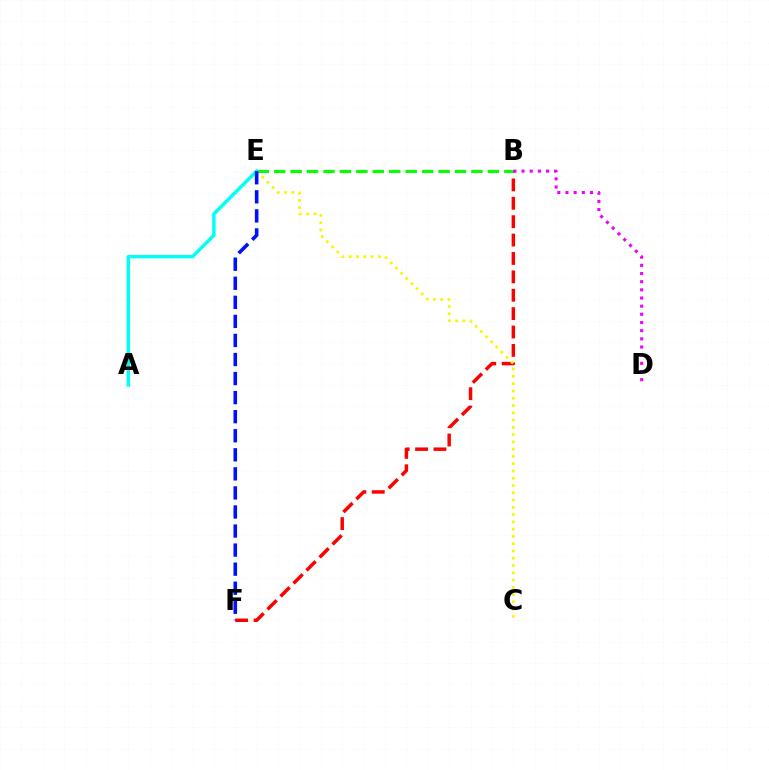{('B', 'F'): [{'color': '#ff0000', 'line_style': 'dashed', 'thickness': 2.5}], ('C', 'E'): [{'color': '#fcf500', 'line_style': 'dotted', 'thickness': 1.98}], ('B', 'E'): [{'color': '#08ff00', 'line_style': 'dashed', 'thickness': 2.23}], ('A', 'E'): [{'color': '#00fff6', 'line_style': 'solid', 'thickness': 2.49}], ('B', 'D'): [{'color': '#ee00ff', 'line_style': 'dotted', 'thickness': 2.22}], ('E', 'F'): [{'color': '#0010ff', 'line_style': 'dashed', 'thickness': 2.59}]}